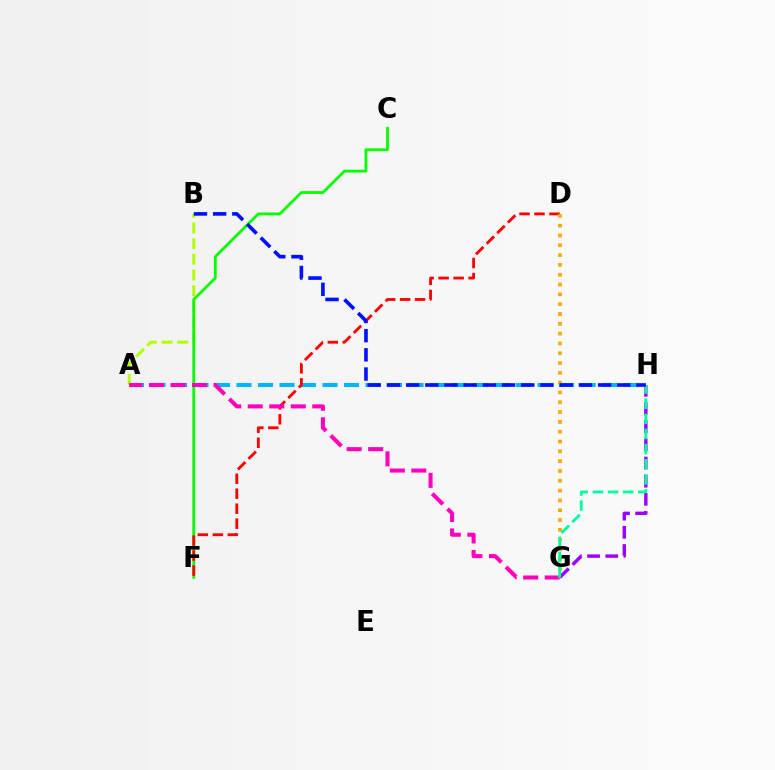{('A', 'B'): [{'color': '#b3ff00', 'line_style': 'dashed', 'thickness': 2.13}], ('A', 'H'): [{'color': '#00b5ff', 'line_style': 'dashed', 'thickness': 2.92}], ('C', 'F'): [{'color': '#08ff00', 'line_style': 'solid', 'thickness': 2.02}], ('D', 'F'): [{'color': '#ff0000', 'line_style': 'dashed', 'thickness': 2.04}], ('A', 'G'): [{'color': '#ff00bd', 'line_style': 'dashed', 'thickness': 2.92}], ('D', 'G'): [{'color': '#ffa500', 'line_style': 'dotted', 'thickness': 2.67}], ('G', 'H'): [{'color': '#9b00ff', 'line_style': 'dashed', 'thickness': 2.47}, {'color': '#00ff9d', 'line_style': 'dashed', 'thickness': 2.06}], ('B', 'H'): [{'color': '#0010ff', 'line_style': 'dashed', 'thickness': 2.61}]}